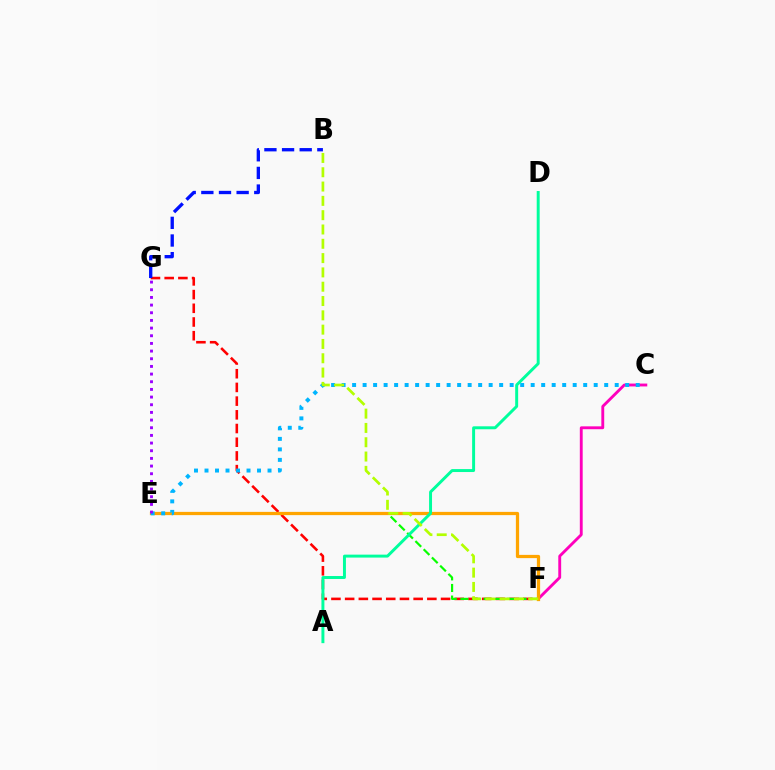{('F', 'G'): [{'color': '#ff0000', 'line_style': 'dashed', 'thickness': 1.86}], ('E', 'F'): [{'color': '#08ff00', 'line_style': 'dashed', 'thickness': 1.58}, {'color': '#ffa500', 'line_style': 'solid', 'thickness': 2.33}], ('C', 'F'): [{'color': '#ff00bd', 'line_style': 'solid', 'thickness': 2.06}], ('B', 'G'): [{'color': '#0010ff', 'line_style': 'dashed', 'thickness': 2.4}], ('C', 'E'): [{'color': '#00b5ff', 'line_style': 'dotted', 'thickness': 2.85}], ('E', 'G'): [{'color': '#9b00ff', 'line_style': 'dotted', 'thickness': 2.08}], ('A', 'D'): [{'color': '#00ff9d', 'line_style': 'solid', 'thickness': 2.13}], ('B', 'F'): [{'color': '#b3ff00', 'line_style': 'dashed', 'thickness': 1.94}]}